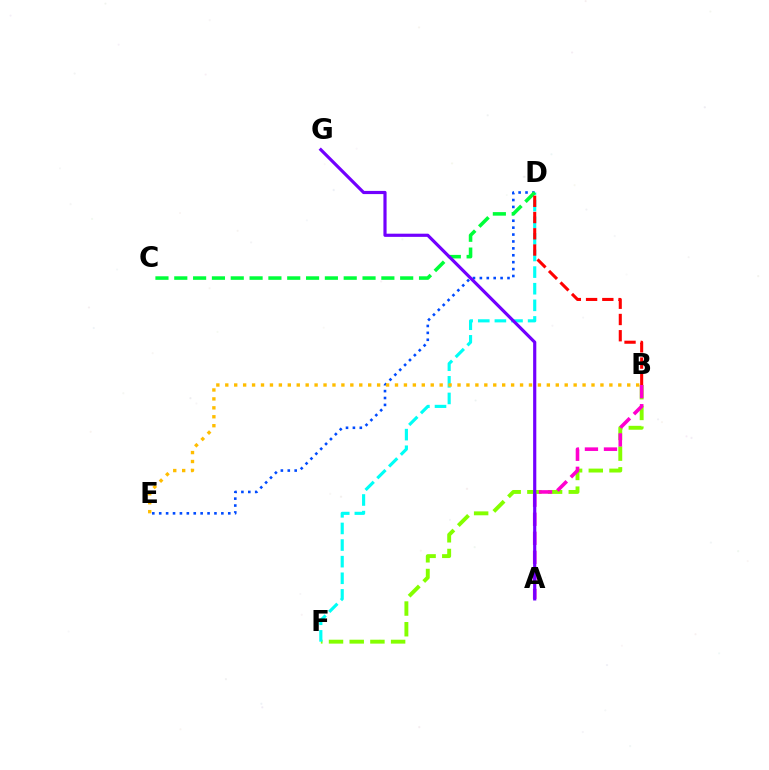{('B', 'F'): [{'color': '#84ff00', 'line_style': 'dashed', 'thickness': 2.81}], ('D', 'F'): [{'color': '#00fff6', 'line_style': 'dashed', 'thickness': 2.26}], ('D', 'E'): [{'color': '#004bff', 'line_style': 'dotted', 'thickness': 1.88}], ('C', 'D'): [{'color': '#00ff39', 'line_style': 'dashed', 'thickness': 2.56}], ('B', 'E'): [{'color': '#ffbd00', 'line_style': 'dotted', 'thickness': 2.43}], ('A', 'B'): [{'color': '#ff00cf', 'line_style': 'dashed', 'thickness': 2.59}], ('A', 'G'): [{'color': '#7200ff', 'line_style': 'solid', 'thickness': 2.28}], ('B', 'D'): [{'color': '#ff0000', 'line_style': 'dashed', 'thickness': 2.21}]}